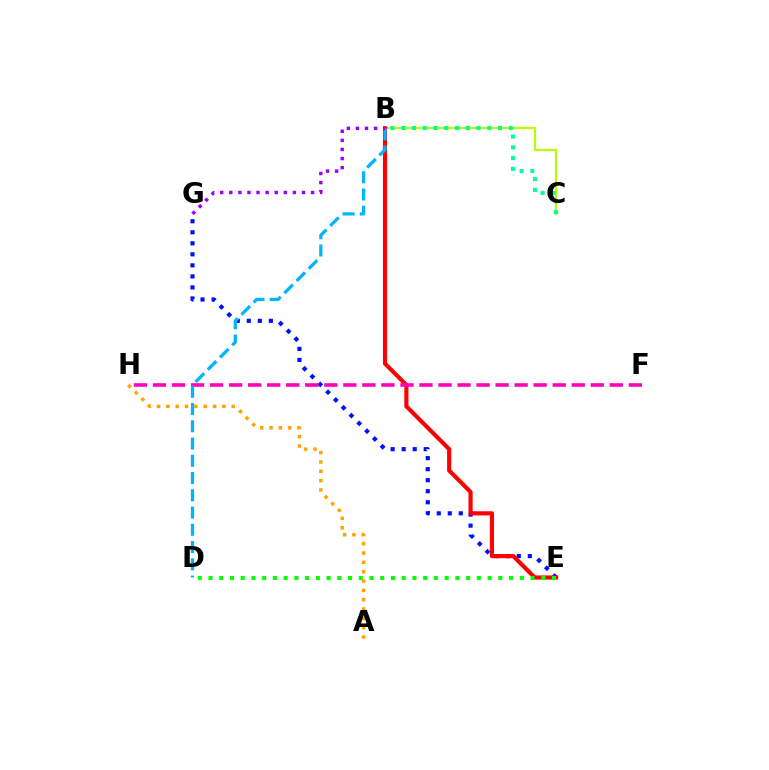{('B', 'C'): [{'color': '#b3ff00', 'line_style': 'solid', 'thickness': 1.58}, {'color': '#00ff9d', 'line_style': 'dotted', 'thickness': 2.92}], ('E', 'G'): [{'color': '#0010ff', 'line_style': 'dotted', 'thickness': 3.0}], ('B', 'E'): [{'color': '#ff0000', 'line_style': 'solid', 'thickness': 2.99}], ('F', 'H'): [{'color': '#ff00bd', 'line_style': 'dashed', 'thickness': 2.59}], ('B', 'D'): [{'color': '#00b5ff', 'line_style': 'dashed', 'thickness': 2.34}], ('B', 'G'): [{'color': '#9b00ff', 'line_style': 'dotted', 'thickness': 2.47}], ('D', 'E'): [{'color': '#08ff00', 'line_style': 'dotted', 'thickness': 2.92}], ('A', 'H'): [{'color': '#ffa500', 'line_style': 'dotted', 'thickness': 2.54}]}